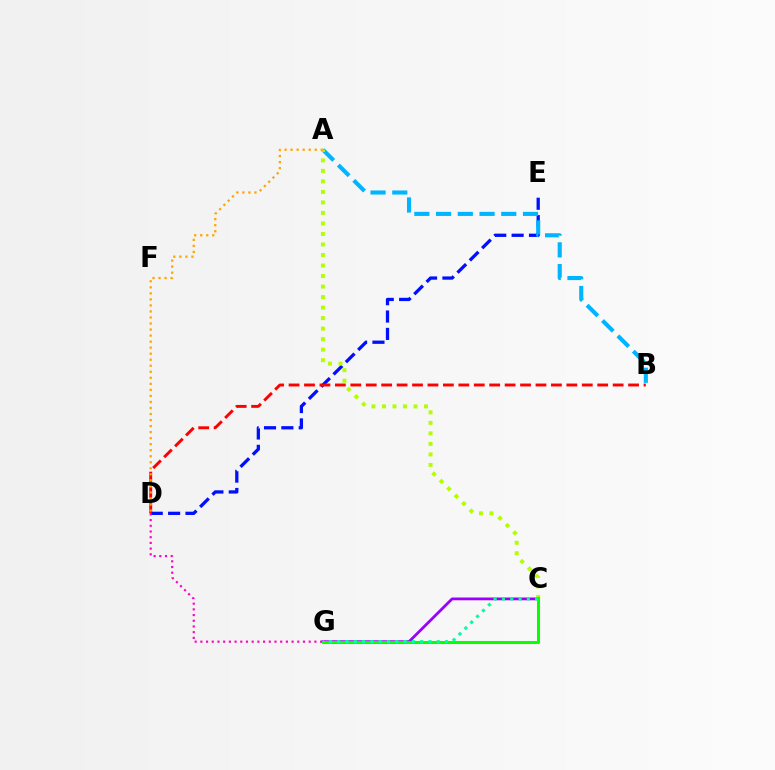{('D', 'E'): [{'color': '#0010ff', 'line_style': 'dashed', 'thickness': 2.36}], ('A', 'B'): [{'color': '#00b5ff', 'line_style': 'dashed', 'thickness': 2.95}], ('A', 'C'): [{'color': '#b3ff00', 'line_style': 'dotted', 'thickness': 2.86}], ('C', 'G'): [{'color': '#9b00ff', 'line_style': 'solid', 'thickness': 2.0}, {'color': '#08ff00', 'line_style': 'solid', 'thickness': 2.19}, {'color': '#00ff9d', 'line_style': 'dotted', 'thickness': 2.25}], ('D', 'G'): [{'color': '#ff00bd', 'line_style': 'dotted', 'thickness': 1.55}], ('B', 'D'): [{'color': '#ff0000', 'line_style': 'dashed', 'thickness': 2.1}], ('A', 'D'): [{'color': '#ffa500', 'line_style': 'dotted', 'thickness': 1.64}]}